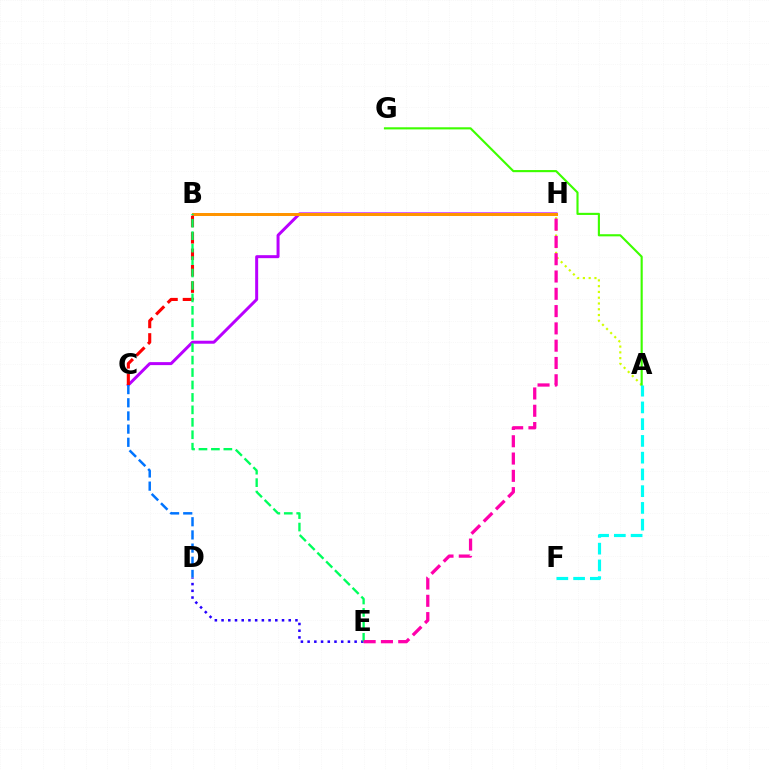{('A', 'H'): [{'color': '#d1ff00', 'line_style': 'dotted', 'thickness': 1.57}], ('C', 'H'): [{'color': '#b900ff', 'line_style': 'solid', 'thickness': 2.15}], ('B', 'H'): [{'color': '#ff9400', 'line_style': 'solid', 'thickness': 2.16}], ('B', 'C'): [{'color': '#ff0000', 'line_style': 'dashed', 'thickness': 2.23}], ('A', 'G'): [{'color': '#3dff00', 'line_style': 'solid', 'thickness': 1.53}], ('D', 'E'): [{'color': '#2500ff', 'line_style': 'dotted', 'thickness': 1.82}], ('C', 'D'): [{'color': '#0074ff', 'line_style': 'dashed', 'thickness': 1.79}], ('A', 'F'): [{'color': '#00fff6', 'line_style': 'dashed', 'thickness': 2.28}], ('B', 'E'): [{'color': '#00ff5c', 'line_style': 'dashed', 'thickness': 1.69}], ('E', 'H'): [{'color': '#ff00ac', 'line_style': 'dashed', 'thickness': 2.35}]}